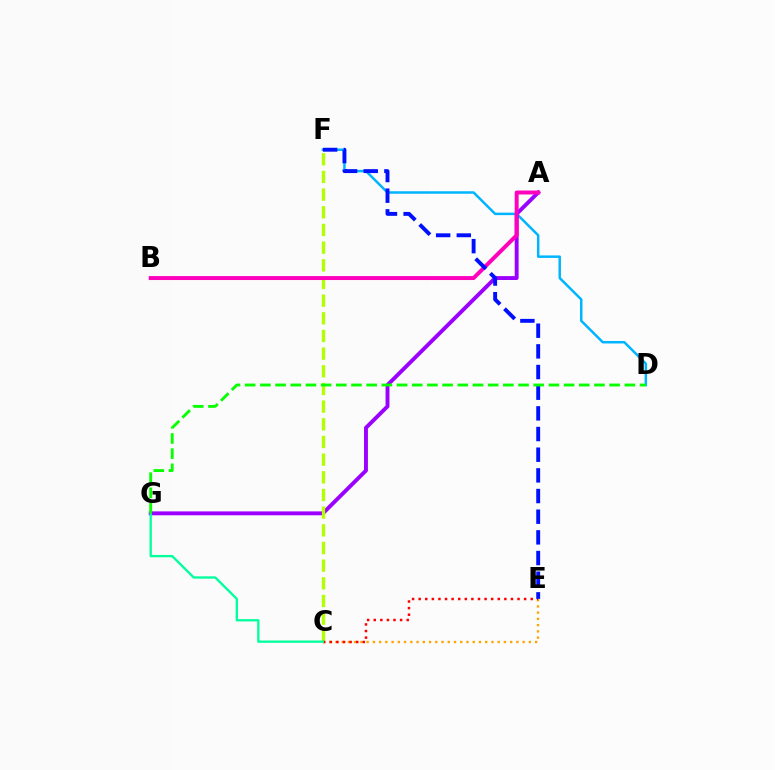{('D', 'F'): [{'color': '#00b5ff', 'line_style': 'solid', 'thickness': 1.79}], ('A', 'G'): [{'color': '#9b00ff', 'line_style': 'solid', 'thickness': 2.81}], ('C', 'E'): [{'color': '#ffa500', 'line_style': 'dotted', 'thickness': 1.7}, {'color': '#ff0000', 'line_style': 'dotted', 'thickness': 1.79}], ('C', 'F'): [{'color': '#b3ff00', 'line_style': 'dashed', 'thickness': 2.4}], ('A', 'B'): [{'color': '#ff00bd', 'line_style': 'solid', 'thickness': 2.84}], ('C', 'G'): [{'color': '#00ff9d', 'line_style': 'solid', 'thickness': 1.67}], ('E', 'F'): [{'color': '#0010ff', 'line_style': 'dashed', 'thickness': 2.81}], ('D', 'G'): [{'color': '#08ff00', 'line_style': 'dashed', 'thickness': 2.06}]}